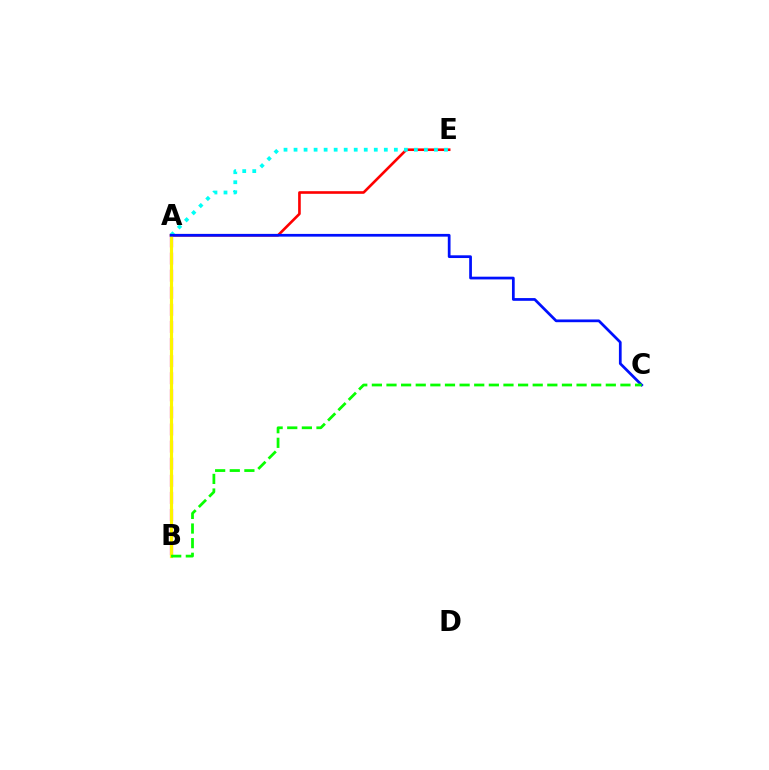{('A', 'E'): [{'color': '#ff0000', 'line_style': 'solid', 'thickness': 1.89}, {'color': '#00fff6', 'line_style': 'dotted', 'thickness': 2.73}], ('A', 'B'): [{'color': '#ee00ff', 'line_style': 'dashed', 'thickness': 2.32}, {'color': '#fcf500', 'line_style': 'solid', 'thickness': 2.28}], ('A', 'C'): [{'color': '#0010ff', 'line_style': 'solid', 'thickness': 1.97}], ('B', 'C'): [{'color': '#08ff00', 'line_style': 'dashed', 'thickness': 1.99}]}